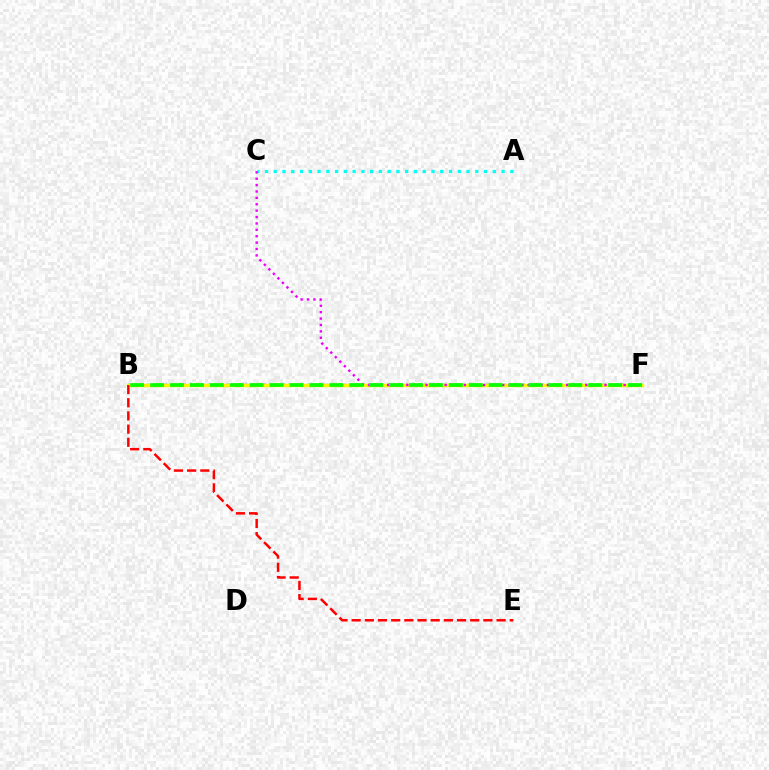{('A', 'C'): [{'color': '#00fff6', 'line_style': 'dotted', 'thickness': 2.38}], ('B', 'F'): [{'color': '#0010ff', 'line_style': 'dotted', 'thickness': 1.68}, {'color': '#fcf500', 'line_style': 'solid', 'thickness': 2.46}, {'color': '#08ff00', 'line_style': 'dashed', 'thickness': 2.71}], ('C', 'F'): [{'color': '#ee00ff', 'line_style': 'dotted', 'thickness': 1.74}], ('B', 'E'): [{'color': '#ff0000', 'line_style': 'dashed', 'thickness': 1.79}]}